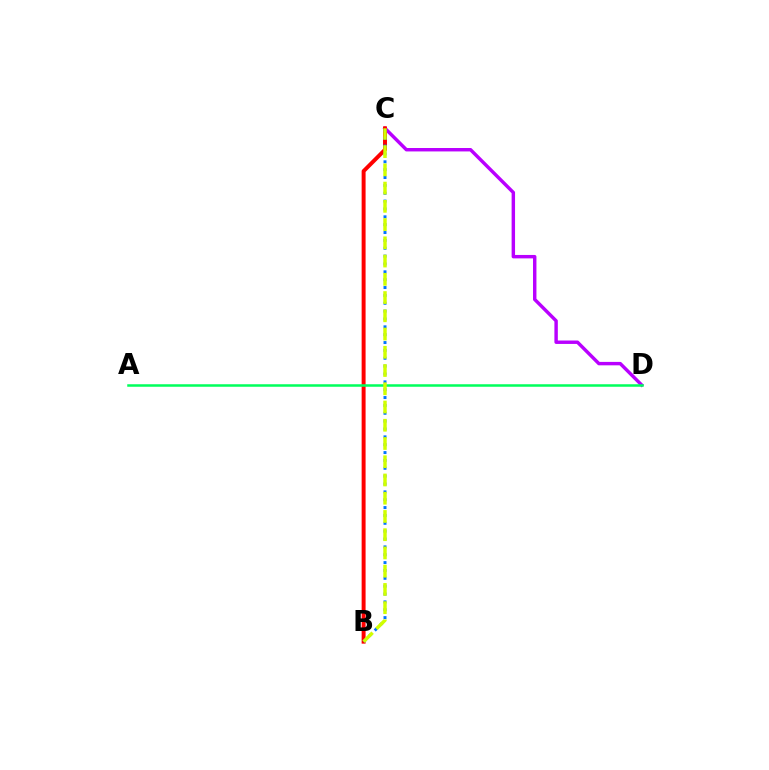{('C', 'D'): [{'color': '#b900ff', 'line_style': 'solid', 'thickness': 2.47}], ('B', 'C'): [{'color': '#ff0000', 'line_style': 'solid', 'thickness': 2.85}, {'color': '#0074ff', 'line_style': 'dotted', 'thickness': 2.14}, {'color': '#d1ff00', 'line_style': 'dashed', 'thickness': 2.48}], ('A', 'D'): [{'color': '#00ff5c', 'line_style': 'solid', 'thickness': 1.81}]}